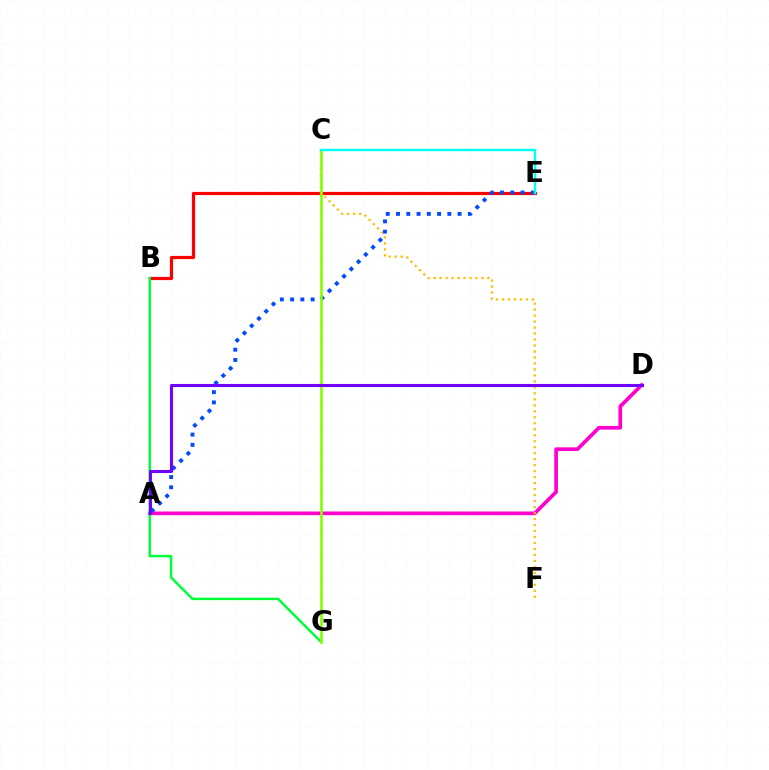{('B', 'E'): [{'color': '#ff0000', 'line_style': 'solid', 'thickness': 2.3}], ('A', 'D'): [{'color': '#ff00cf', 'line_style': 'solid', 'thickness': 2.64}, {'color': '#7200ff', 'line_style': 'solid', 'thickness': 2.22}], ('B', 'G'): [{'color': '#00ff39', 'line_style': 'solid', 'thickness': 1.79}], ('C', 'F'): [{'color': '#ffbd00', 'line_style': 'dotted', 'thickness': 1.63}], ('A', 'E'): [{'color': '#004bff', 'line_style': 'dotted', 'thickness': 2.79}], ('C', 'G'): [{'color': '#84ff00', 'line_style': 'solid', 'thickness': 1.89}], ('C', 'E'): [{'color': '#00fff6', 'line_style': 'solid', 'thickness': 1.75}]}